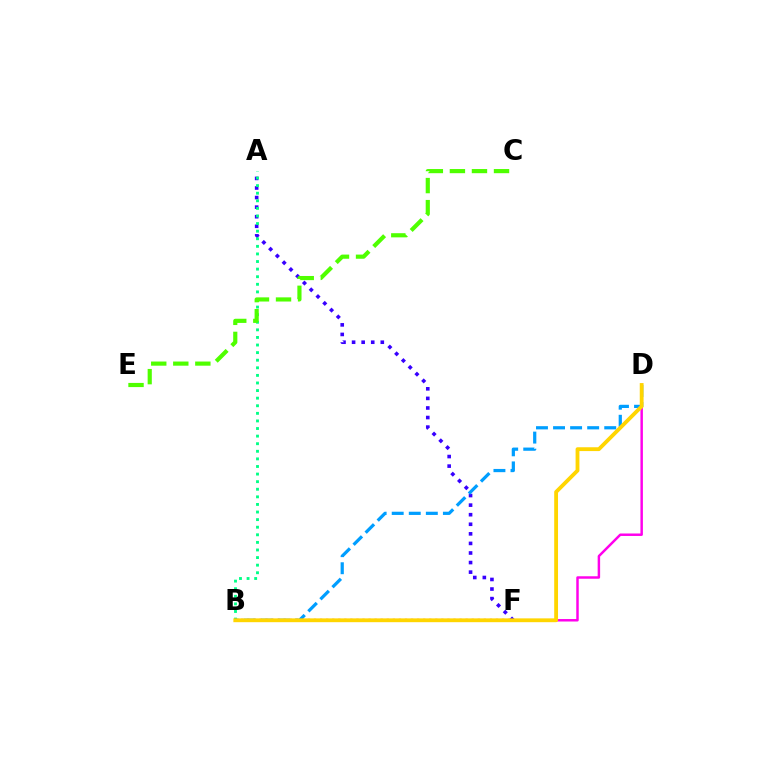{('A', 'F'): [{'color': '#3700ff', 'line_style': 'dotted', 'thickness': 2.6}], ('A', 'B'): [{'color': '#00ff86', 'line_style': 'dotted', 'thickness': 2.06}], ('D', 'F'): [{'color': '#ff00ed', 'line_style': 'solid', 'thickness': 1.78}], ('B', 'D'): [{'color': '#009eff', 'line_style': 'dashed', 'thickness': 2.32}, {'color': '#ffd500', 'line_style': 'solid', 'thickness': 2.75}], ('C', 'E'): [{'color': '#4fff00', 'line_style': 'dashed', 'thickness': 3.0}], ('B', 'F'): [{'color': '#ff0000', 'line_style': 'dotted', 'thickness': 1.65}]}